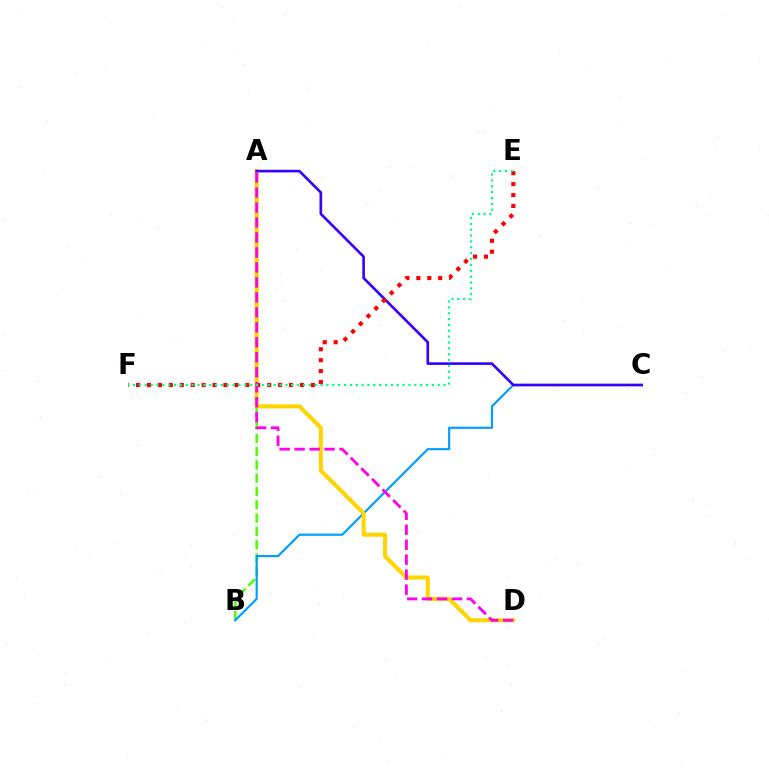{('A', 'B'): [{'color': '#4fff00', 'line_style': 'dashed', 'thickness': 1.81}], ('B', 'C'): [{'color': '#009eff', 'line_style': 'solid', 'thickness': 1.56}], ('A', 'D'): [{'color': '#ffd500', 'line_style': 'solid', 'thickness': 2.93}, {'color': '#ff00ed', 'line_style': 'dashed', 'thickness': 2.03}], ('A', 'C'): [{'color': '#3700ff', 'line_style': 'solid', 'thickness': 1.9}], ('E', 'F'): [{'color': '#ff0000', 'line_style': 'dotted', 'thickness': 2.97}, {'color': '#00ff86', 'line_style': 'dotted', 'thickness': 1.59}]}